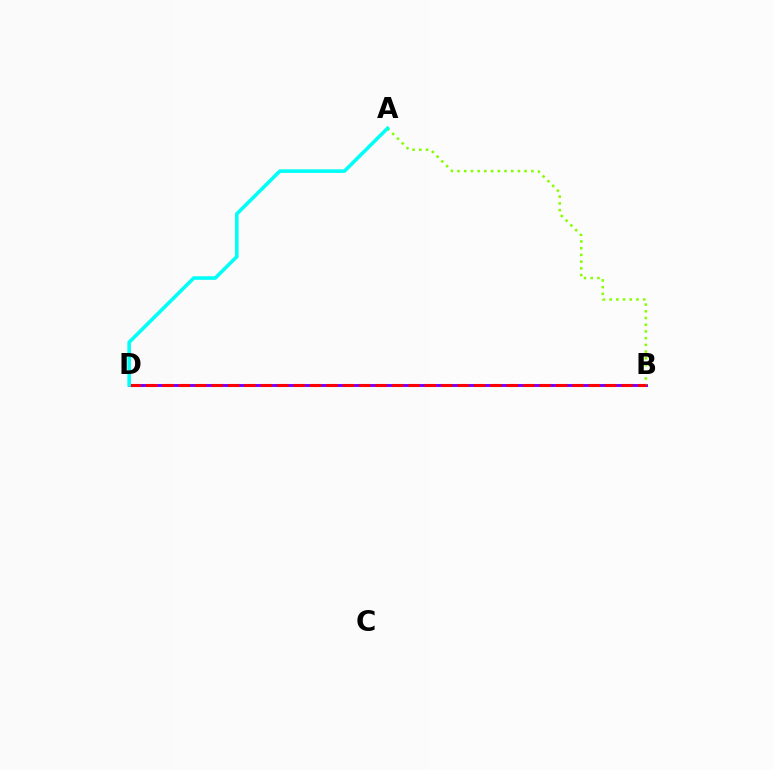{('B', 'D'): [{'color': '#7200ff', 'line_style': 'solid', 'thickness': 2.09}, {'color': '#ff0000', 'line_style': 'dashed', 'thickness': 2.23}], ('A', 'B'): [{'color': '#84ff00', 'line_style': 'dotted', 'thickness': 1.83}], ('A', 'D'): [{'color': '#00fff6', 'line_style': 'solid', 'thickness': 2.58}]}